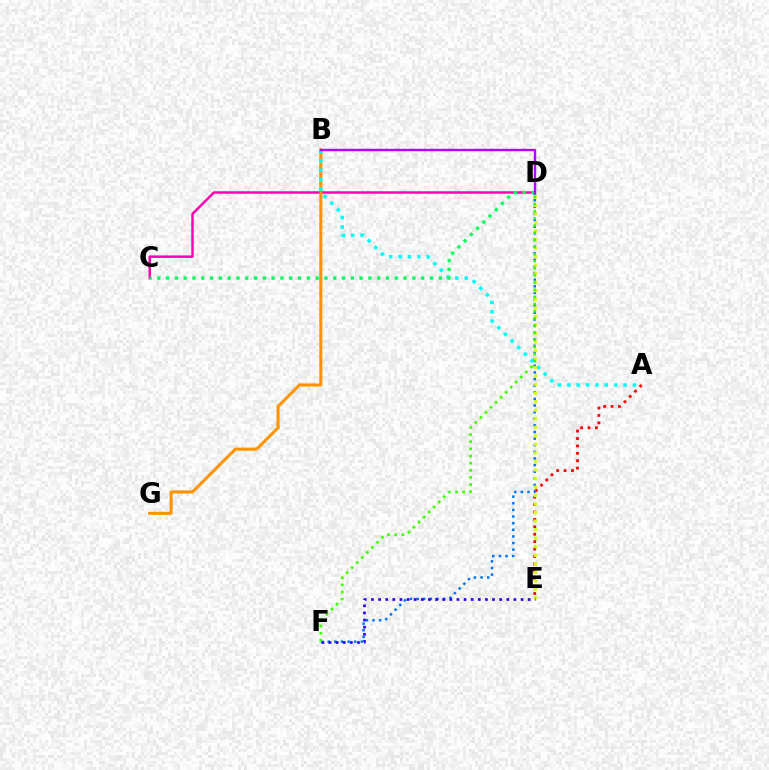{('C', 'D'): [{'color': '#ff00ac', 'line_style': 'solid', 'thickness': 1.79}, {'color': '#00ff5c', 'line_style': 'dotted', 'thickness': 2.39}], ('B', 'G'): [{'color': '#ff9400', 'line_style': 'solid', 'thickness': 2.22}], ('A', 'B'): [{'color': '#00fff6', 'line_style': 'dotted', 'thickness': 2.55}], ('A', 'E'): [{'color': '#ff0000', 'line_style': 'dotted', 'thickness': 2.01}], ('D', 'F'): [{'color': '#0074ff', 'line_style': 'dotted', 'thickness': 1.8}, {'color': '#3dff00', 'line_style': 'dotted', 'thickness': 1.94}], ('D', 'E'): [{'color': '#d1ff00', 'line_style': 'dotted', 'thickness': 2.32}], ('E', 'F'): [{'color': '#2500ff', 'line_style': 'dotted', 'thickness': 1.94}], ('B', 'D'): [{'color': '#b900ff', 'line_style': 'solid', 'thickness': 1.73}]}